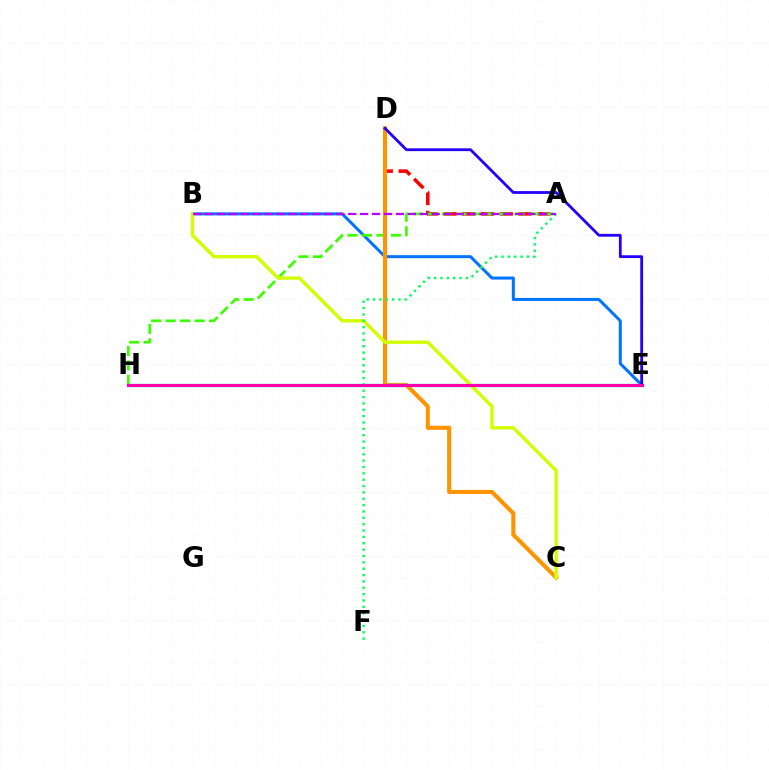{('A', 'D'): [{'color': '#ff0000', 'line_style': 'dashed', 'thickness': 2.55}], ('B', 'E'): [{'color': '#0074ff', 'line_style': 'solid', 'thickness': 2.17}], ('A', 'H'): [{'color': '#3dff00', 'line_style': 'dashed', 'thickness': 1.97}], ('C', 'D'): [{'color': '#ff9400', 'line_style': 'solid', 'thickness': 2.95}], ('E', 'H'): [{'color': '#00fff6', 'line_style': 'solid', 'thickness': 2.35}, {'color': '#ff00ac', 'line_style': 'solid', 'thickness': 2.23}], ('B', 'C'): [{'color': '#d1ff00', 'line_style': 'solid', 'thickness': 2.45}], ('A', 'F'): [{'color': '#00ff5c', 'line_style': 'dotted', 'thickness': 1.73}], ('D', 'E'): [{'color': '#2500ff', 'line_style': 'solid', 'thickness': 2.01}], ('A', 'B'): [{'color': '#b900ff', 'line_style': 'dashed', 'thickness': 1.62}]}